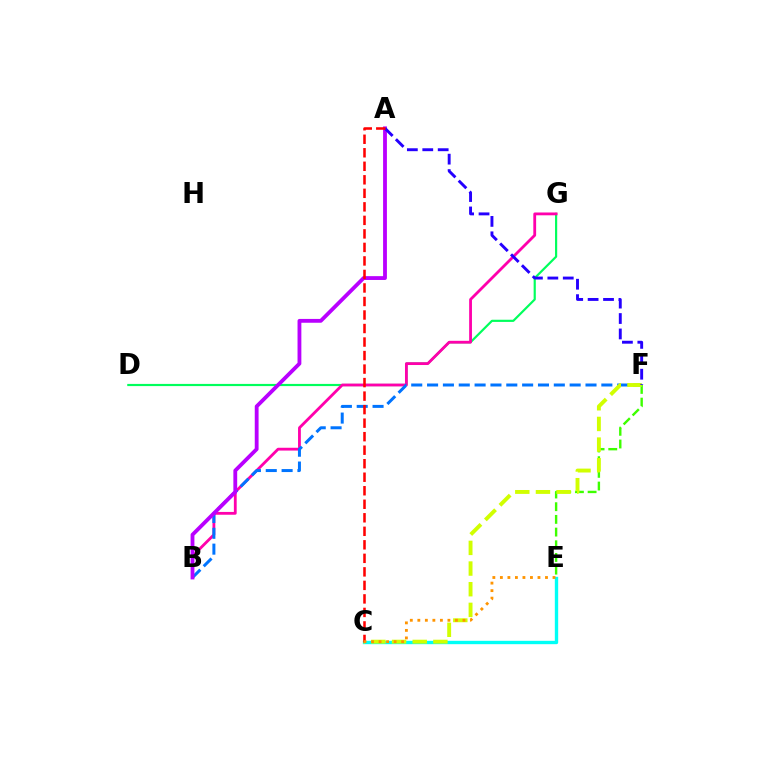{('D', 'G'): [{'color': '#00ff5c', 'line_style': 'solid', 'thickness': 1.57}], ('B', 'G'): [{'color': '#ff00ac', 'line_style': 'solid', 'thickness': 2.02}], ('C', 'E'): [{'color': '#00fff6', 'line_style': 'solid', 'thickness': 2.42}, {'color': '#ff9400', 'line_style': 'dotted', 'thickness': 2.04}], ('B', 'F'): [{'color': '#0074ff', 'line_style': 'dashed', 'thickness': 2.15}], ('A', 'B'): [{'color': '#b900ff', 'line_style': 'solid', 'thickness': 2.75}], ('E', 'F'): [{'color': '#3dff00', 'line_style': 'dashed', 'thickness': 1.72}], ('C', 'F'): [{'color': '#d1ff00', 'line_style': 'dashed', 'thickness': 2.81}], ('A', 'F'): [{'color': '#2500ff', 'line_style': 'dashed', 'thickness': 2.09}], ('A', 'C'): [{'color': '#ff0000', 'line_style': 'dashed', 'thickness': 1.84}]}